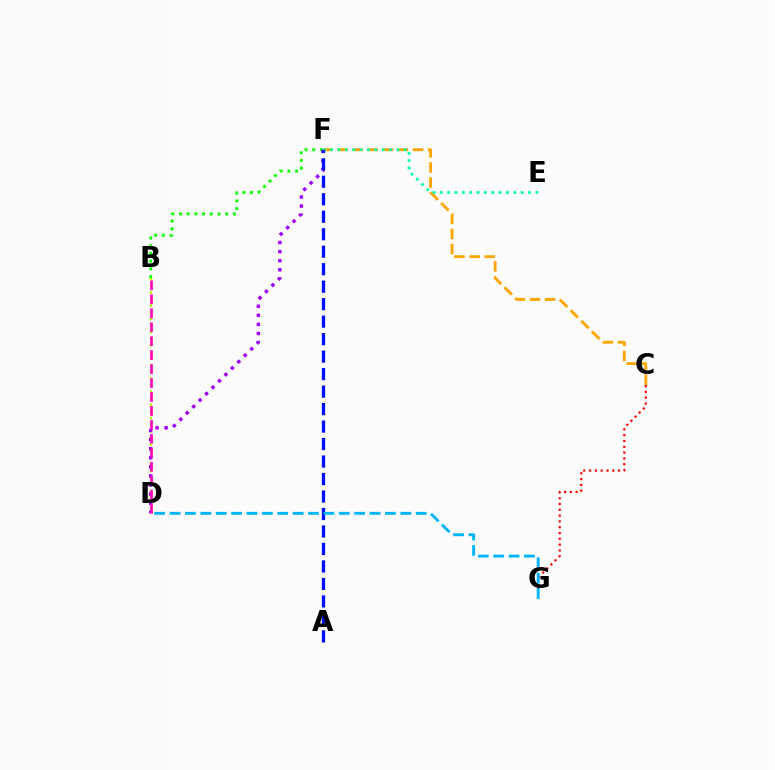{('C', 'G'): [{'color': '#ff0000', 'line_style': 'dotted', 'thickness': 1.58}], ('C', 'F'): [{'color': '#ffa500', 'line_style': 'dashed', 'thickness': 2.05}], ('E', 'F'): [{'color': '#00ff9d', 'line_style': 'dotted', 'thickness': 2.0}], ('B', 'F'): [{'color': '#08ff00', 'line_style': 'dotted', 'thickness': 2.09}], ('B', 'D'): [{'color': '#b3ff00', 'line_style': 'dotted', 'thickness': 1.8}, {'color': '#ff00bd', 'line_style': 'dashed', 'thickness': 1.9}], ('D', 'F'): [{'color': '#9b00ff', 'line_style': 'dotted', 'thickness': 2.47}], ('A', 'F'): [{'color': '#0010ff', 'line_style': 'dashed', 'thickness': 2.38}], ('D', 'G'): [{'color': '#00b5ff', 'line_style': 'dashed', 'thickness': 2.09}]}